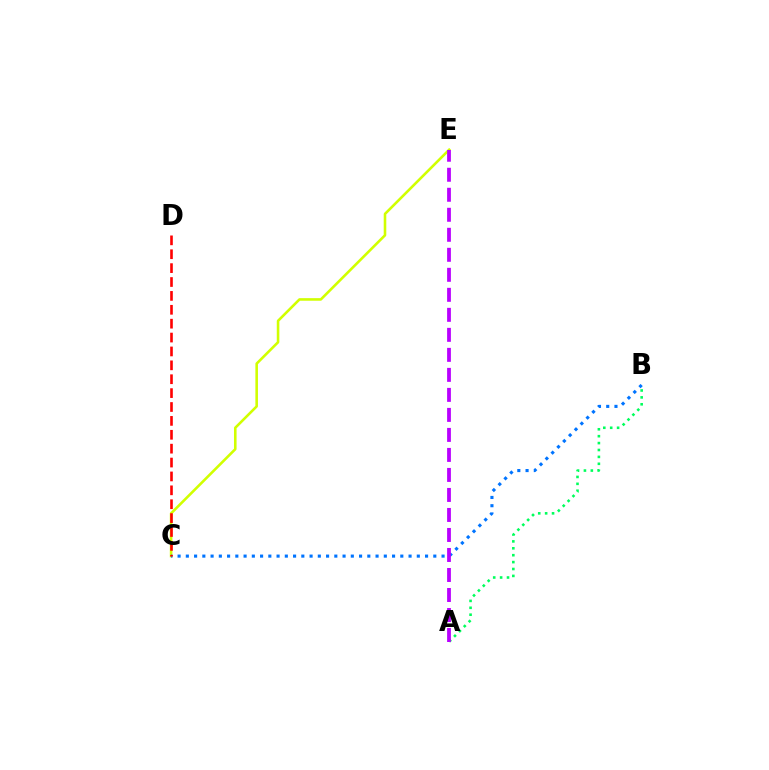{('C', 'E'): [{'color': '#d1ff00', 'line_style': 'solid', 'thickness': 1.86}], ('A', 'B'): [{'color': '#00ff5c', 'line_style': 'dotted', 'thickness': 1.88}], ('B', 'C'): [{'color': '#0074ff', 'line_style': 'dotted', 'thickness': 2.24}], ('A', 'E'): [{'color': '#b900ff', 'line_style': 'dashed', 'thickness': 2.72}], ('C', 'D'): [{'color': '#ff0000', 'line_style': 'dashed', 'thickness': 1.89}]}